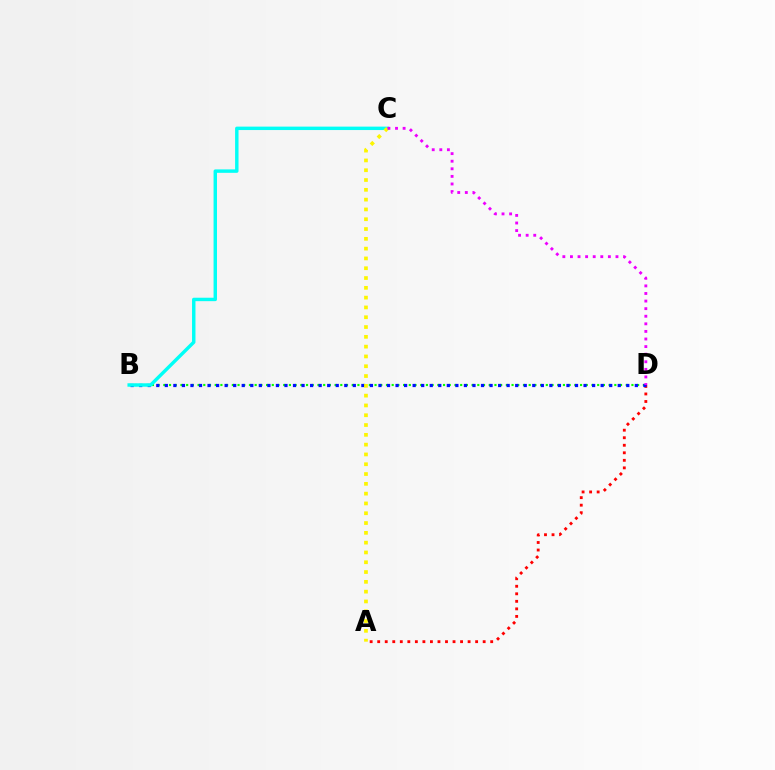{('B', 'D'): [{'color': '#08ff00', 'line_style': 'dotted', 'thickness': 1.55}, {'color': '#0010ff', 'line_style': 'dotted', 'thickness': 2.32}], ('A', 'D'): [{'color': '#ff0000', 'line_style': 'dotted', 'thickness': 2.05}], ('B', 'C'): [{'color': '#00fff6', 'line_style': 'solid', 'thickness': 2.47}], ('A', 'C'): [{'color': '#fcf500', 'line_style': 'dotted', 'thickness': 2.66}], ('C', 'D'): [{'color': '#ee00ff', 'line_style': 'dotted', 'thickness': 2.06}]}